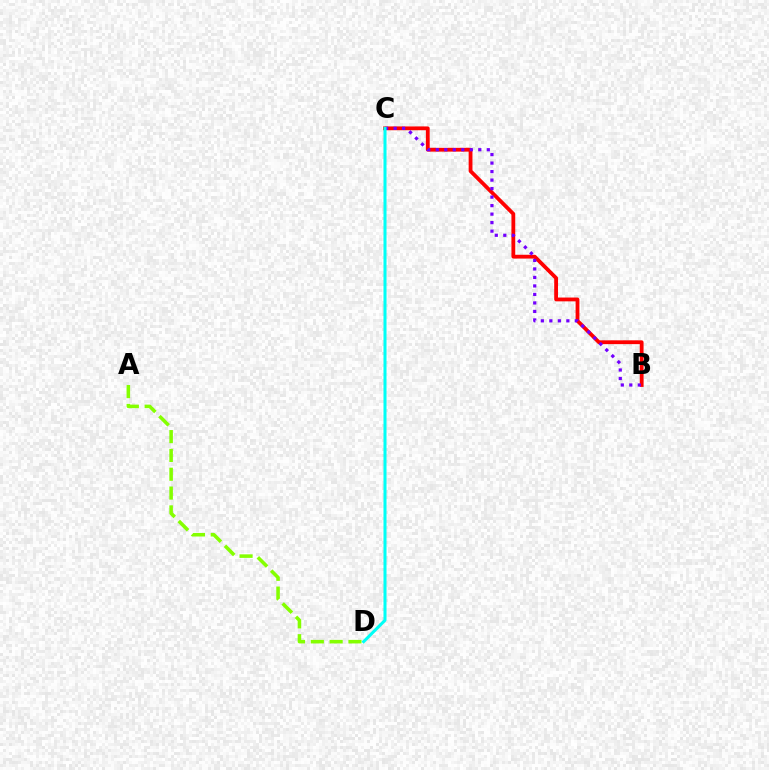{('B', 'C'): [{'color': '#ff0000', 'line_style': 'solid', 'thickness': 2.74}, {'color': '#7200ff', 'line_style': 'dotted', 'thickness': 2.31}], ('A', 'D'): [{'color': '#84ff00', 'line_style': 'dashed', 'thickness': 2.56}], ('C', 'D'): [{'color': '#00fff6', 'line_style': 'solid', 'thickness': 2.18}]}